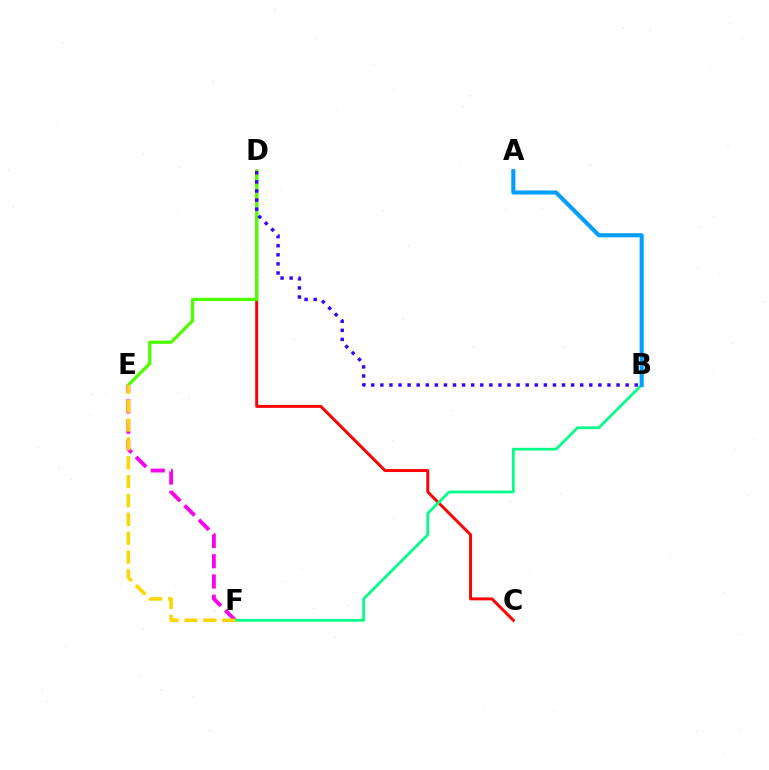{('C', 'D'): [{'color': '#ff0000', 'line_style': 'solid', 'thickness': 2.12}], ('D', 'E'): [{'color': '#4fff00', 'line_style': 'solid', 'thickness': 2.37}], ('E', 'F'): [{'color': '#ff00ed', 'line_style': 'dashed', 'thickness': 2.76}, {'color': '#ffd500', 'line_style': 'dashed', 'thickness': 2.56}], ('B', 'D'): [{'color': '#3700ff', 'line_style': 'dotted', 'thickness': 2.47}], ('B', 'F'): [{'color': '#00ff86', 'line_style': 'solid', 'thickness': 1.96}], ('A', 'B'): [{'color': '#009eff', 'line_style': 'solid', 'thickness': 2.92}]}